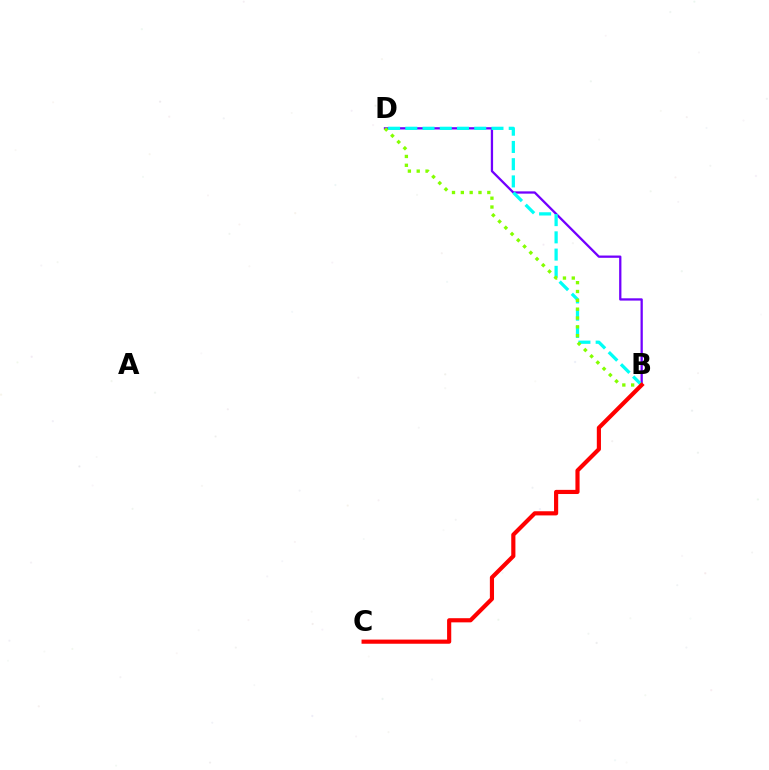{('B', 'D'): [{'color': '#7200ff', 'line_style': 'solid', 'thickness': 1.64}, {'color': '#00fff6', 'line_style': 'dashed', 'thickness': 2.34}, {'color': '#84ff00', 'line_style': 'dotted', 'thickness': 2.4}], ('B', 'C'): [{'color': '#ff0000', 'line_style': 'solid', 'thickness': 2.99}]}